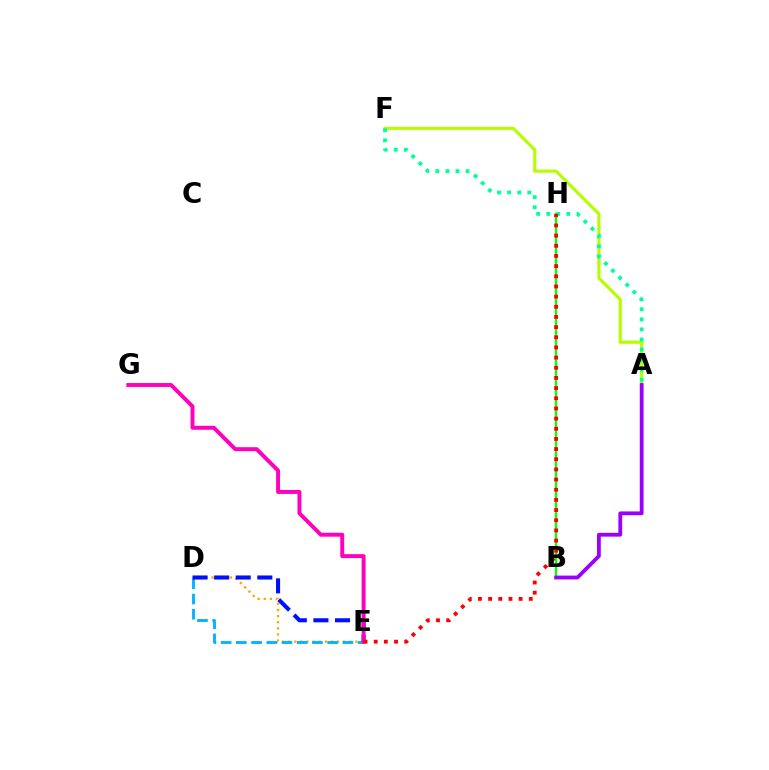{('D', 'E'): [{'color': '#ffa500', 'line_style': 'dotted', 'thickness': 1.66}, {'color': '#00b5ff', 'line_style': 'dashed', 'thickness': 2.07}, {'color': '#0010ff', 'line_style': 'dashed', 'thickness': 2.93}], ('B', 'H'): [{'color': '#08ff00', 'line_style': 'solid', 'thickness': 1.67}], ('A', 'F'): [{'color': '#b3ff00', 'line_style': 'solid', 'thickness': 2.26}, {'color': '#00ff9d', 'line_style': 'dotted', 'thickness': 2.74}], ('A', 'B'): [{'color': '#9b00ff', 'line_style': 'solid', 'thickness': 2.75}], ('E', 'G'): [{'color': '#ff00bd', 'line_style': 'solid', 'thickness': 2.84}], ('E', 'H'): [{'color': '#ff0000', 'line_style': 'dotted', 'thickness': 2.76}]}